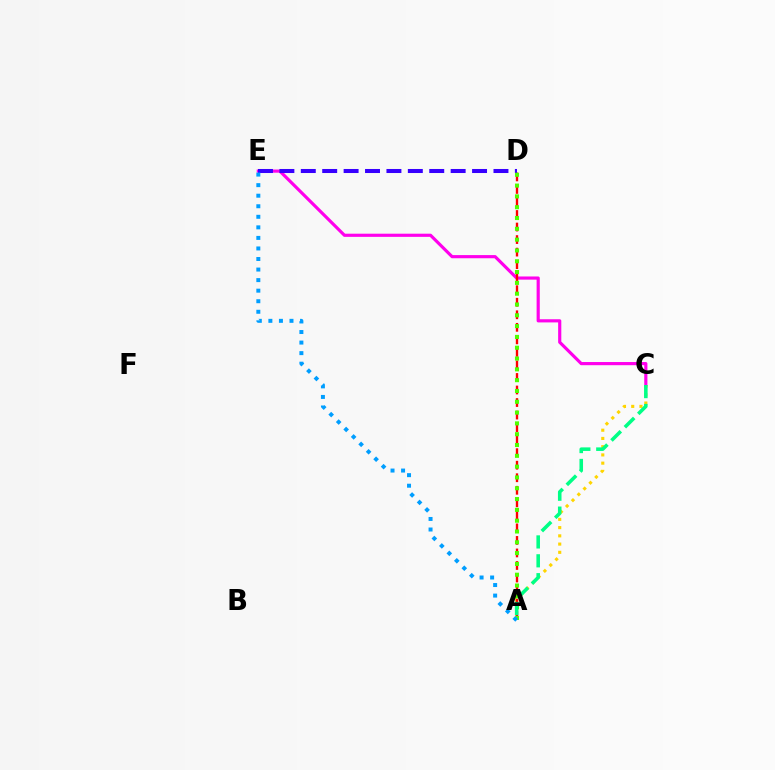{('C', 'E'): [{'color': '#ff00ed', 'line_style': 'solid', 'thickness': 2.28}], ('A', 'C'): [{'color': '#ffd500', 'line_style': 'dotted', 'thickness': 2.24}, {'color': '#00ff86', 'line_style': 'dashed', 'thickness': 2.57}], ('A', 'D'): [{'color': '#ff0000', 'line_style': 'dashed', 'thickness': 1.7}, {'color': '#4fff00', 'line_style': 'dotted', 'thickness': 2.94}], ('D', 'E'): [{'color': '#3700ff', 'line_style': 'dashed', 'thickness': 2.91}], ('A', 'E'): [{'color': '#009eff', 'line_style': 'dotted', 'thickness': 2.87}]}